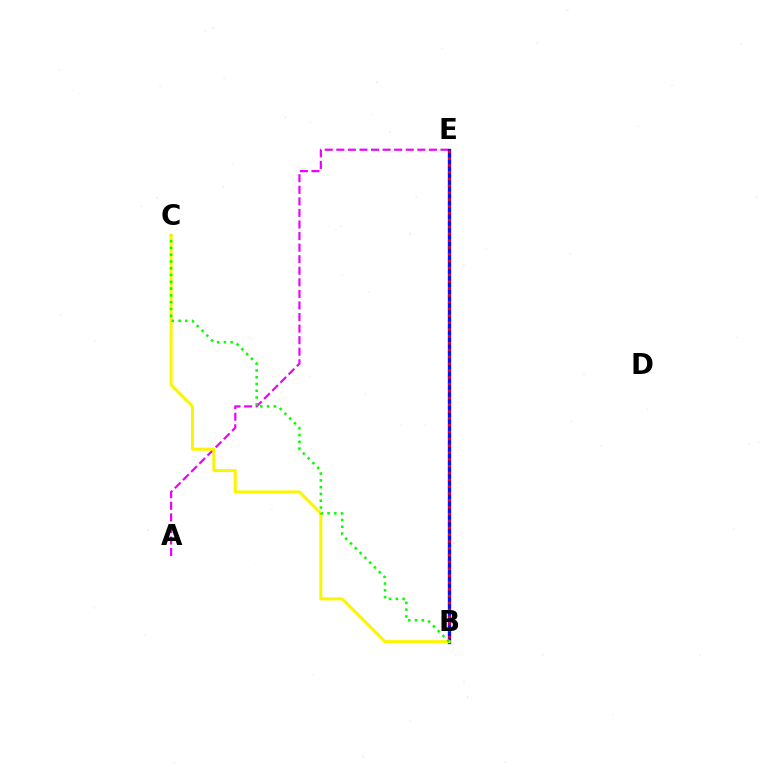{('A', 'E'): [{'color': '#ee00ff', 'line_style': 'dashed', 'thickness': 1.57}], ('B', 'E'): [{'color': '#00fff6', 'line_style': 'dotted', 'thickness': 1.67}, {'color': '#0010ff', 'line_style': 'solid', 'thickness': 2.38}, {'color': '#ff0000', 'line_style': 'dotted', 'thickness': 1.86}], ('B', 'C'): [{'color': '#fcf500', 'line_style': 'solid', 'thickness': 2.16}, {'color': '#08ff00', 'line_style': 'dotted', 'thickness': 1.84}]}